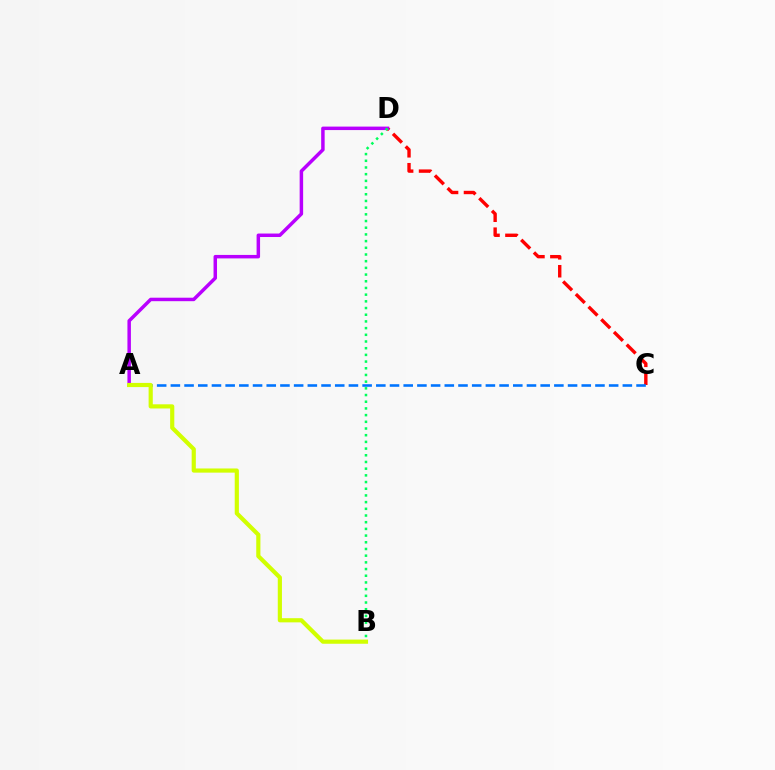{('C', 'D'): [{'color': '#ff0000', 'line_style': 'dashed', 'thickness': 2.43}], ('A', 'D'): [{'color': '#b900ff', 'line_style': 'solid', 'thickness': 2.5}], ('B', 'D'): [{'color': '#00ff5c', 'line_style': 'dotted', 'thickness': 1.82}], ('A', 'C'): [{'color': '#0074ff', 'line_style': 'dashed', 'thickness': 1.86}], ('A', 'B'): [{'color': '#d1ff00', 'line_style': 'solid', 'thickness': 3.0}]}